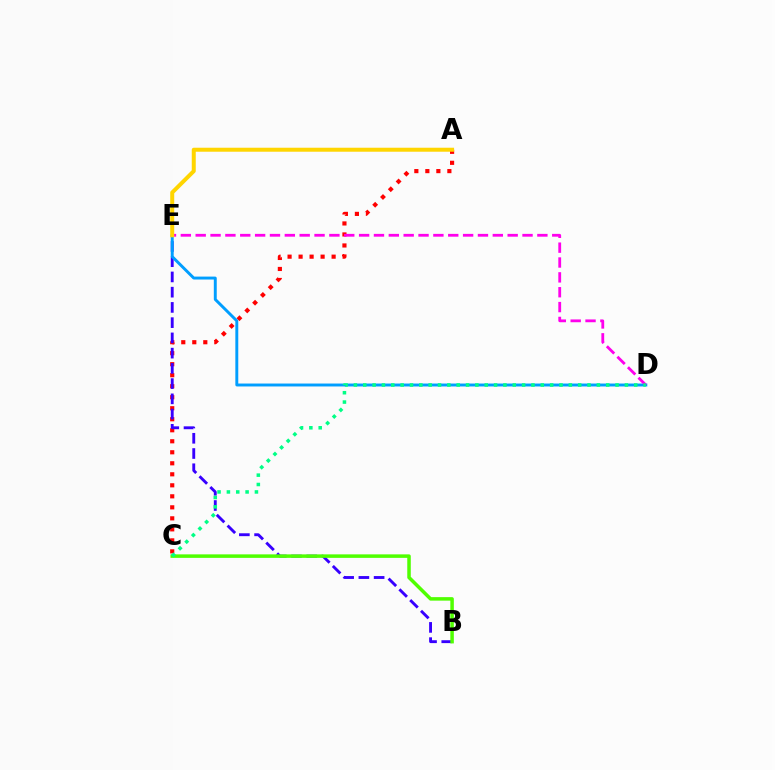{('A', 'C'): [{'color': '#ff0000', 'line_style': 'dotted', 'thickness': 2.99}], ('B', 'E'): [{'color': '#3700ff', 'line_style': 'dashed', 'thickness': 2.07}], ('D', 'E'): [{'color': '#009eff', 'line_style': 'solid', 'thickness': 2.11}, {'color': '#ff00ed', 'line_style': 'dashed', 'thickness': 2.02}], ('A', 'E'): [{'color': '#ffd500', 'line_style': 'solid', 'thickness': 2.88}], ('B', 'C'): [{'color': '#4fff00', 'line_style': 'solid', 'thickness': 2.53}], ('C', 'D'): [{'color': '#00ff86', 'line_style': 'dotted', 'thickness': 2.54}]}